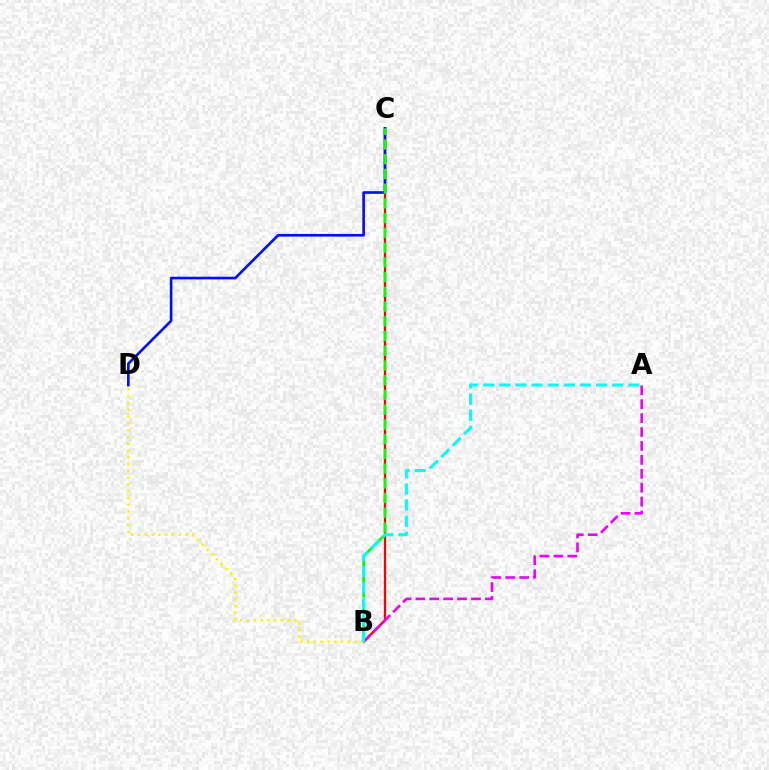{('B', 'C'): [{'color': '#ff0000', 'line_style': 'solid', 'thickness': 1.65}, {'color': '#08ff00', 'line_style': 'dashed', 'thickness': 2.0}], ('A', 'B'): [{'color': '#ee00ff', 'line_style': 'dashed', 'thickness': 1.89}, {'color': '#00fff6', 'line_style': 'dashed', 'thickness': 2.19}], ('C', 'D'): [{'color': '#0010ff', 'line_style': 'solid', 'thickness': 1.91}], ('B', 'D'): [{'color': '#fcf500', 'line_style': 'dotted', 'thickness': 1.84}]}